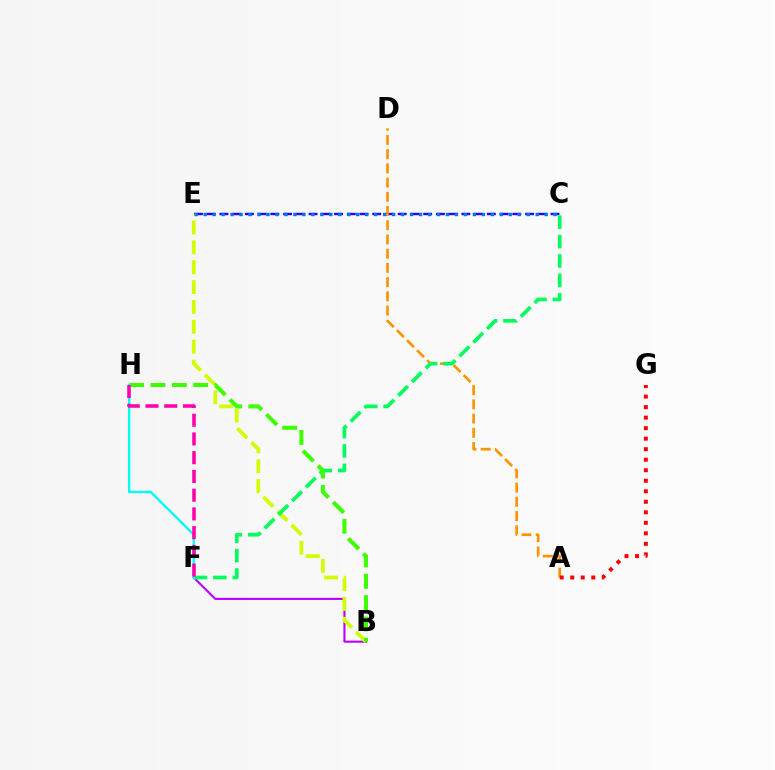{('C', 'E'): [{'color': '#2500ff', 'line_style': 'dashed', 'thickness': 1.73}, {'color': '#0074ff', 'line_style': 'dotted', 'thickness': 2.44}], ('B', 'F'): [{'color': '#b900ff', 'line_style': 'solid', 'thickness': 1.5}], ('A', 'D'): [{'color': '#ff9400', 'line_style': 'dashed', 'thickness': 1.93}], ('A', 'G'): [{'color': '#ff0000', 'line_style': 'dotted', 'thickness': 2.86}], ('B', 'E'): [{'color': '#d1ff00', 'line_style': 'dashed', 'thickness': 2.7}], ('C', 'F'): [{'color': '#00ff5c', 'line_style': 'dashed', 'thickness': 2.64}], ('B', 'H'): [{'color': '#3dff00', 'line_style': 'dashed', 'thickness': 2.9}], ('F', 'H'): [{'color': '#00fff6', 'line_style': 'solid', 'thickness': 1.72}, {'color': '#ff00ac', 'line_style': 'dashed', 'thickness': 2.55}]}